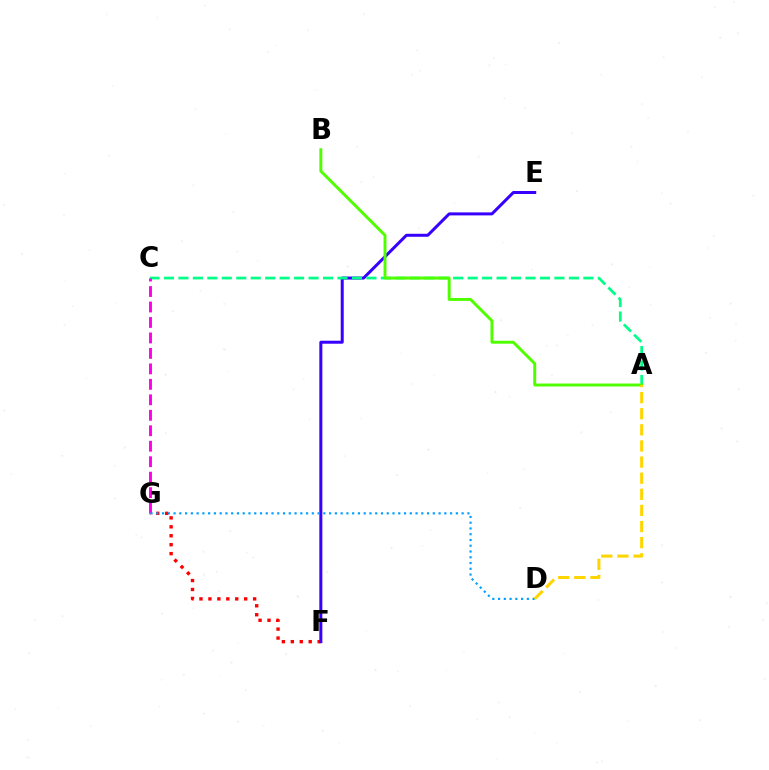{('F', 'G'): [{'color': '#ff0000', 'line_style': 'dotted', 'thickness': 2.43}], ('E', 'F'): [{'color': '#3700ff', 'line_style': 'solid', 'thickness': 2.16}], ('A', 'C'): [{'color': '#00ff86', 'line_style': 'dashed', 'thickness': 1.96}], ('C', 'G'): [{'color': '#ff00ed', 'line_style': 'dashed', 'thickness': 2.1}], ('D', 'G'): [{'color': '#009eff', 'line_style': 'dotted', 'thickness': 1.57}], ('A', 'B'): [{'color': '#4fff00', 'line_style': 'solid', 'thickness': 2.12}], ('A', 'D'): [{'color': '#ffd500', 'line_style': 'dashed', 'thickness': 2.19}]}